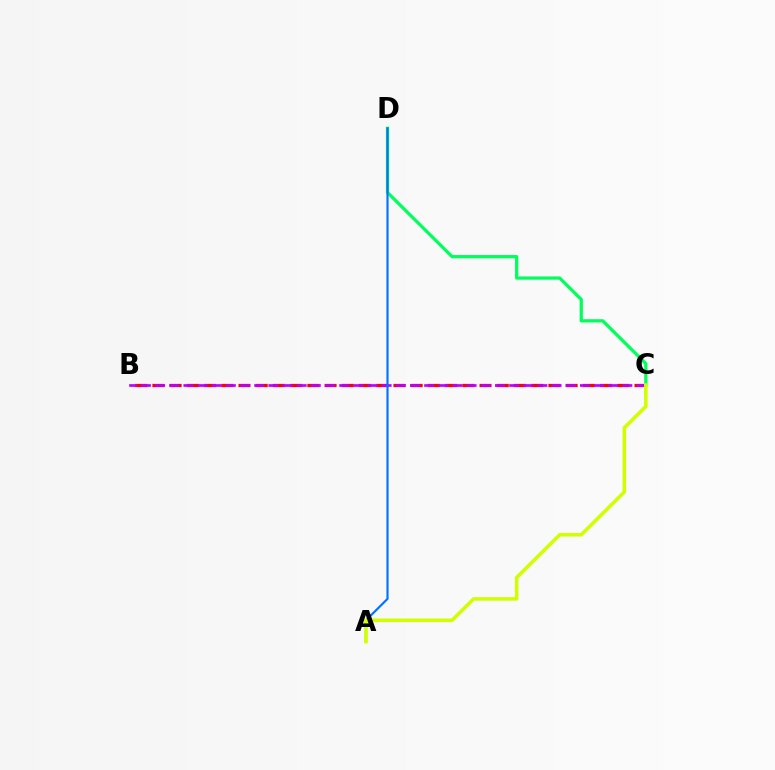{('C', 'D'): [{'color': '#00ff5c', 'line_style': 'solid', 'thickness': 2.34}], ('B', 'C'): [{'color': '#ff0000', 'line_style': 'dashed', 'thickness': 2.34}, {'color': '#b900ff', 'line_style': 'dashed', 'thickness': 1.92}], ('A', 'D'): [{'color': '#0074ff', 'line_style': 'solid', 'thickness': 1.56}], ('A', 'C'): [{'color': '#d1ff00', 'line_style': 'solid', 'thickness': 2.56}]}